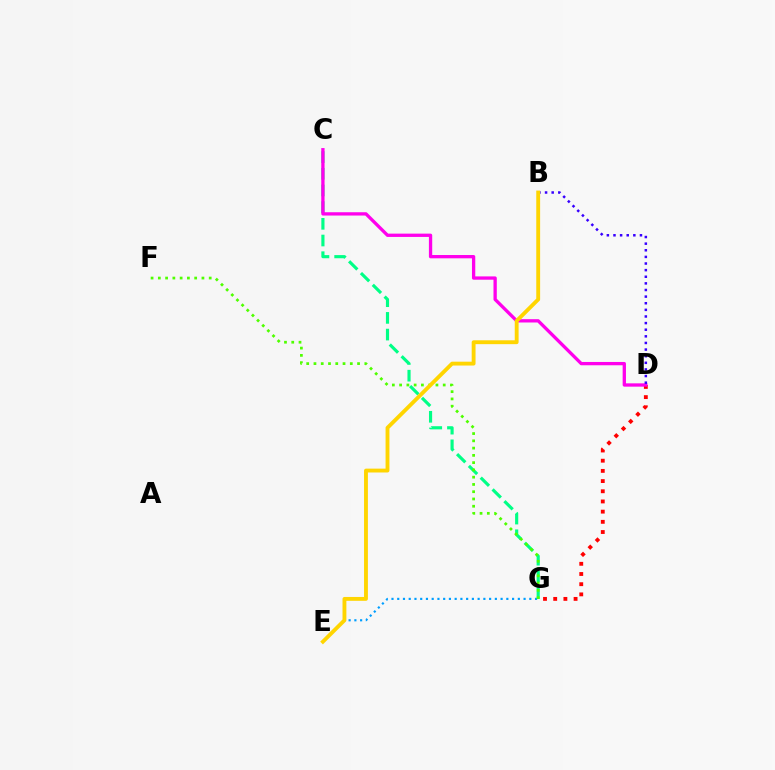{('D', 'G'): [{'color': '#ff0000', 'line_style': 'dotted', 'thickness': 2.77}], ('E', 'G'): [{'color': '#009eff', 'line_style': 'dotted', 'thickness': 1.56}], ('C', 'G'): [{'color': '#00ff86', 'line_style': 'dashed', 'thickness': 2.27}], ('F', 'G'): [{'color': '#4fff00', 'line_style': 'dotted', 'thickness': 1.97}], ('C', 'D'): [{'color': '#ff00ed', 'line_style': 'solid', 'thickness': 2.38}], ('B', 'D'): [{'color': '#3700ff', 'line_style': 'dotted', 'thickness': 1.8}], ('B', 'E'): [{'color': '#ffd500', 'line_style': 'solid', 'thickness': 2.78}]}